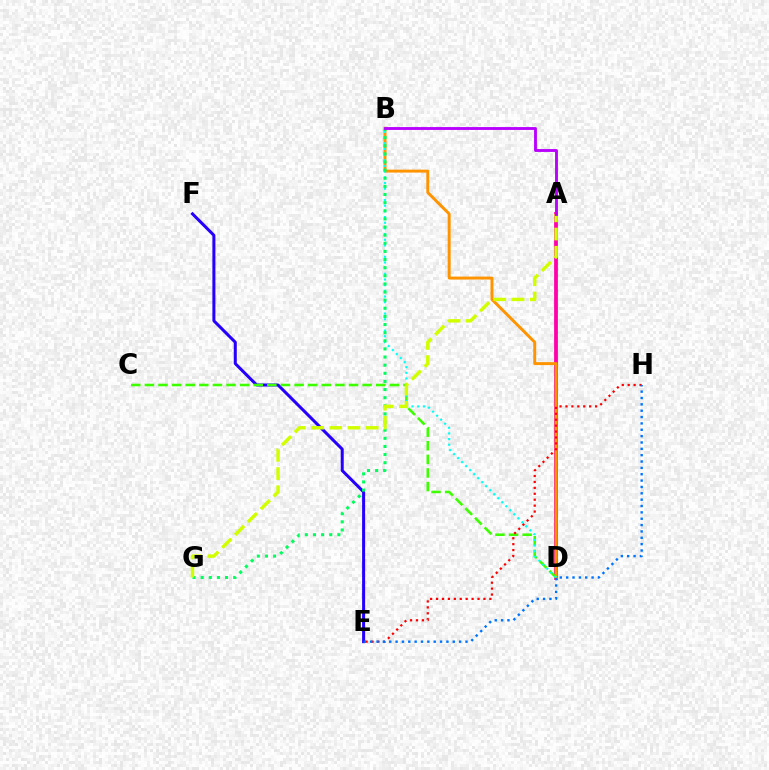{('A', 'D'): [{'color': '#ff00ac', 'line_style': 'solid', 'thickness': 2.72}], ('B', 'D'): [{'color': '#ff9400', 'line_style': 'solid', 'thickness': 2.12}, {'color': '#00fff6', 'line_style': 'dotted', 'thickness': 1.54}], ('E', 'F'): [{'color': '#2500ff', 'line_style': 'solid', 'thickness': 2.17}], ('C', 'D'): [{'color': '#3dff00', 'line_style': 'dashed', 'thickness': 1.85}], ('B', 'G'): [{'color': '#00ff5c', 'line_style': 'dotted', 'thickness': 2.21}], ('E', 'H'): [{'color': '#ff0000', 'line_style': 'dotted', 'thickness': 1.61}, {'color': '#0074ff', 'line_style': 'dotted', 'thickness': 1.73}], ('A', 'G'): [{'color': '#d1ff00', 'line_style': 'dashed', 'thickness': 2.47}], ('A', 'B'): [{'color': '#b900ff', 'line_style': 'solid', 'thickness': 2.07}]}